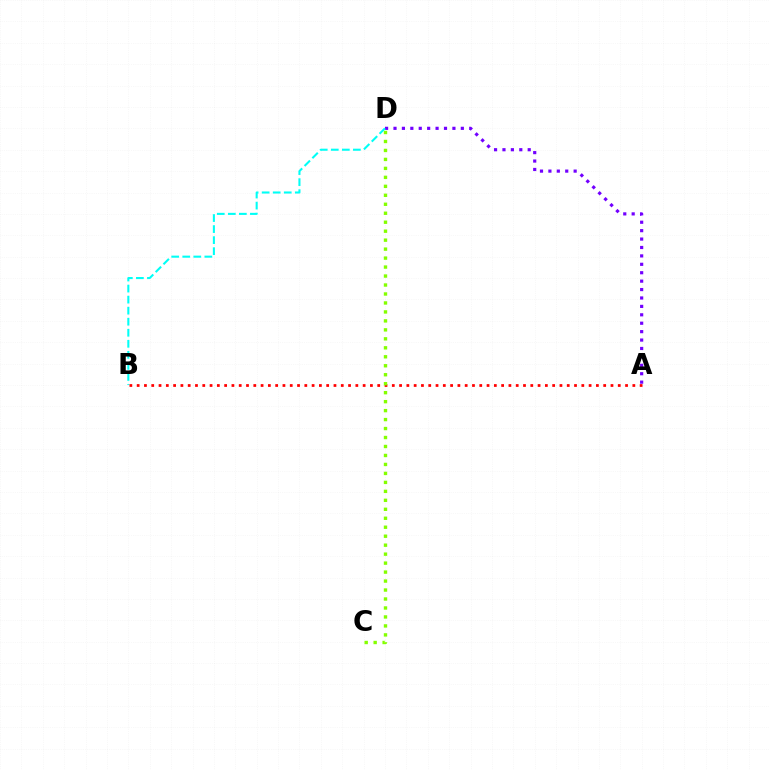{('A', 'D'): [{'color': '#7200ff', 'line_style': 'dotted', 'thickness': 2.29}], ('B', 'D'): [{'color': '#00fff6', 'line_style': 'dashed', 'thickness': 1.5}], ('A', 'B'): [{'color': '#ff0000', 'line_style': 'dotted', 'thickness': 1.98}], ('C', 'D'): [{'color': '#84ff00', 'line_style': 'dotted', 'thickness': 2.44}]}